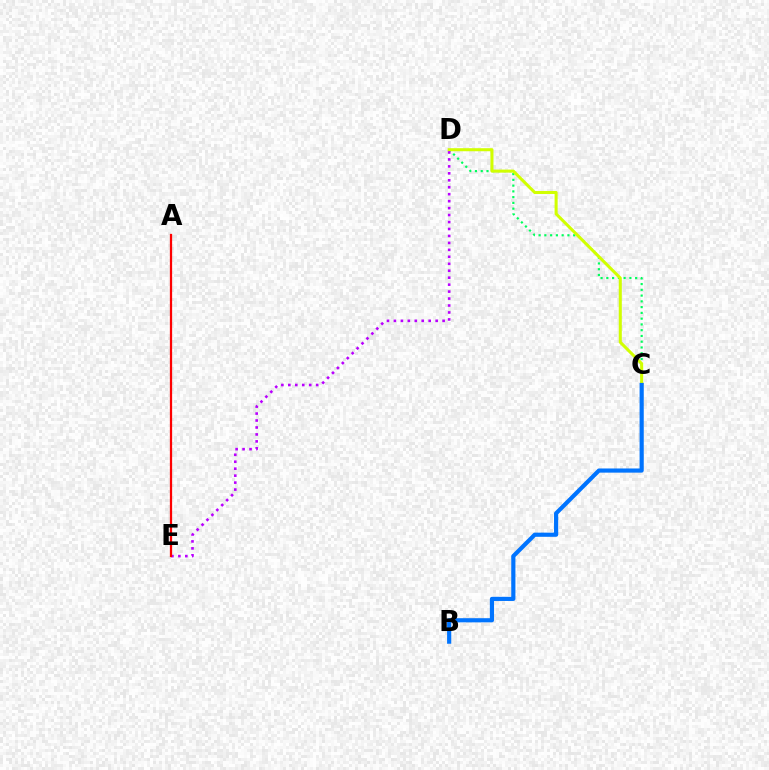{('C', 'D'): [{'color': '#00ff5c', 'line_style': 'dotted', 'thickness': 1.57}, {'color': '#d1ff00', 'line_style': 'solid', 'thickness': 2.19}], ('D', 'E'): [{'color': '#b900ff', 'line_style': 'dotted', 'thickness': 1.89}], ('A', 'E'): [{'color': '#ff0000', 'line_style': 'solid', 'thickness': 1.63}], ('B', 'C'): [{'color': '#0074ff', 'line_style': 'solid', 'thickness': 3.0}]}